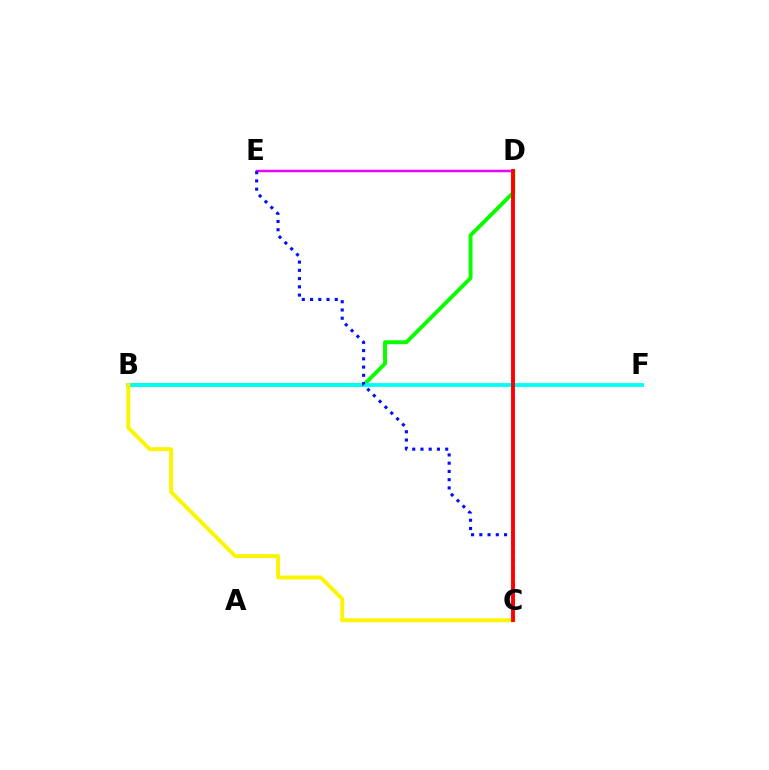{('D', 'E'): [{'color': '#ee00ff', 'line_style': 'solid', 'thickness': 1.8}], ('B', 'D'): [{'color': '#08ff00', 'line_style': 'solid', 'thickness': 2.8}], ('B', 'F'): [{'color': '#00fff6', 'line_style': 'solid', 'thickness': 2.77}], ('B', 'C'): [{'color': '#fcf500', 'line_style': 'solid', 'thickness': 2.81}], ('C', 'E'): [{'color': '#0010ff', 'line_style': 'dotted', 'thickness': 2.24}], ('C', 'D'): [{'color': '#ff0000', 'line_style': 'solid', 'thickness': 2.8}]}